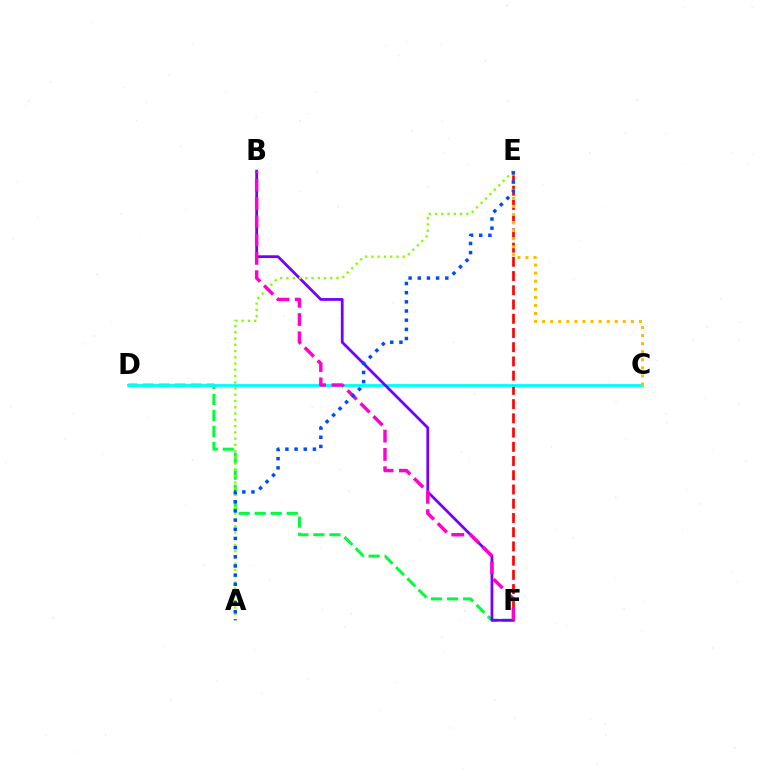{('E', 'F'): [{'color': '#ff0000', 'line_style': 'dashed', 'thickness': 1.93}], ('D', 'F'): [{'color': '#00ff39', 'line_style': 'dashed', 'thickness': 2.18}], ('C', 'D'): [{'color': '#00fff6', 'line_style': 'solid', 'thickness': 2.04}], ('B', 'F'): [{'color': '#7200ff', 'line_style': 'solid', 'thickness': 1.99}, {'color': '#ff00cf', 'line_style': 'dashed', 'thickness': 2.48}], ('C', 'E'): [{'color': '#ffbd00', 'line_style': 'dotted', 'thickness': 2.19}], ('A', 'E'): [{'color': '#84ff00', 'line_style': 'dotted', 'thickness': 1.7}, {'color': '#004bff', 'line_style': 'dotted', 'thickness': 2.49}]}